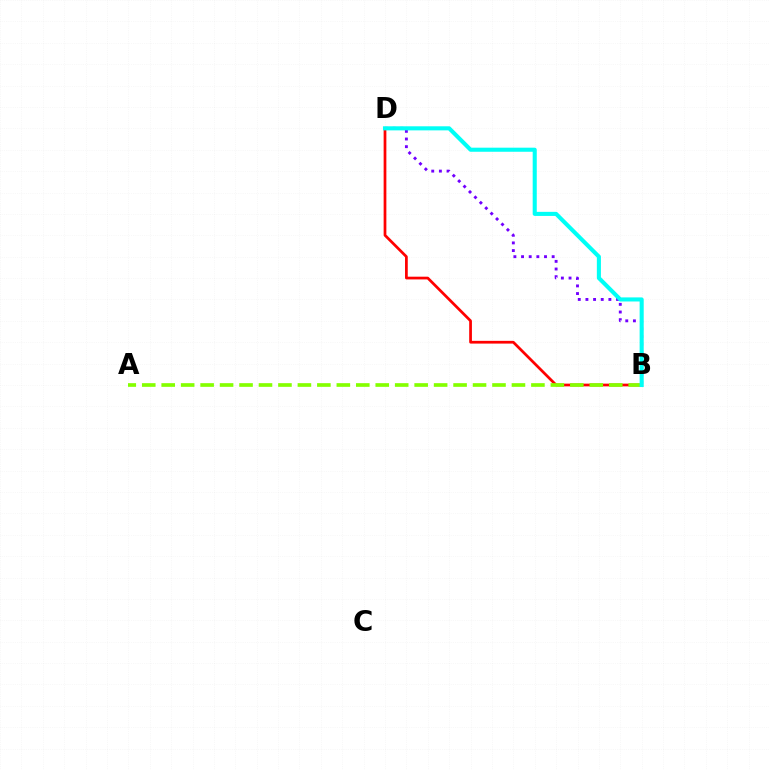{('B', 'D'): [{'color': '#ff0000', 'line_style': 'solid', 'thickness': 1.97}, {'color': '#7200ff', 'line_style': 'dotted', 'thickness': 2.08}, {'color': '#00fff6', 'line_style': 'solid', 'thickness': 2.94}], ('A', 'B'): [{'color': '#84ff00', 'line_style': 'dashed', 'thickness': 2.64}]}